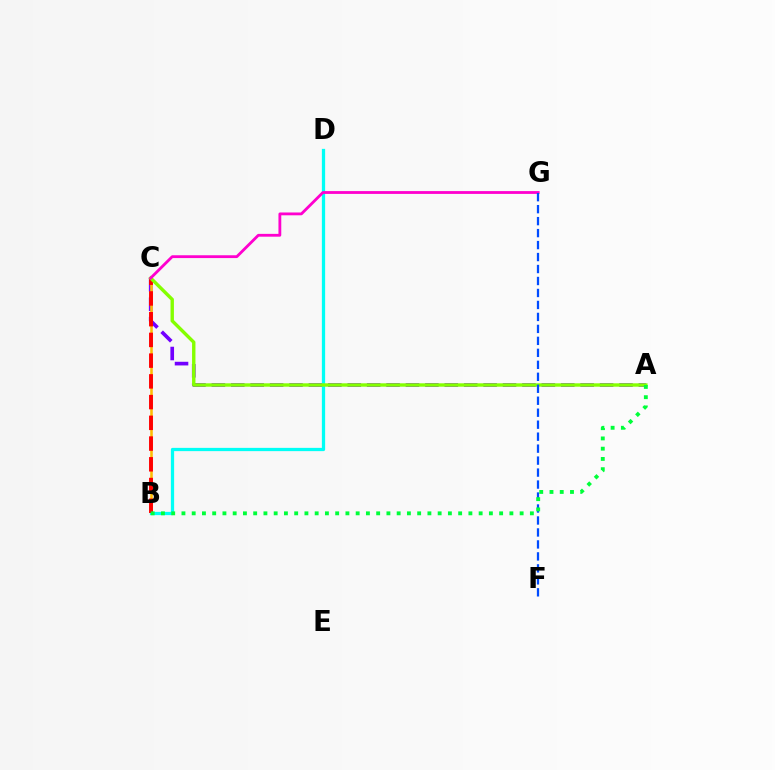{('A', 'C'): [{'color': '#7200ff', 'line_style': 'dashed', 'thickness': 2.64}, {'color': '#84ff00', 'line_style': 'solid', 'thickness': 2.44}], ('B', 'C'): [{'color': '#ffbd00', 'line_style': 'solid', 'thickness': 1.84}, {'color': '#ff0000', 'line_style': 'dashed', 'thickness': 2.82}], ('B', 'D'): [{'color': '#00fff6', 'line_style': 'solid', 'thickness': 2.35}], ('C', 'G'): [{'color': '#ff00cf', 'line_style': 'solid', 'thickness': 2.03}], ('F', 'G'): [{'color': '#004bff', 'line_style': 'dashed', 'thickness': 1.63}], ('A', 'B'): [{'color': '#00ff39', 'line_style': 'dotted', 'thickness': 2.78}]}